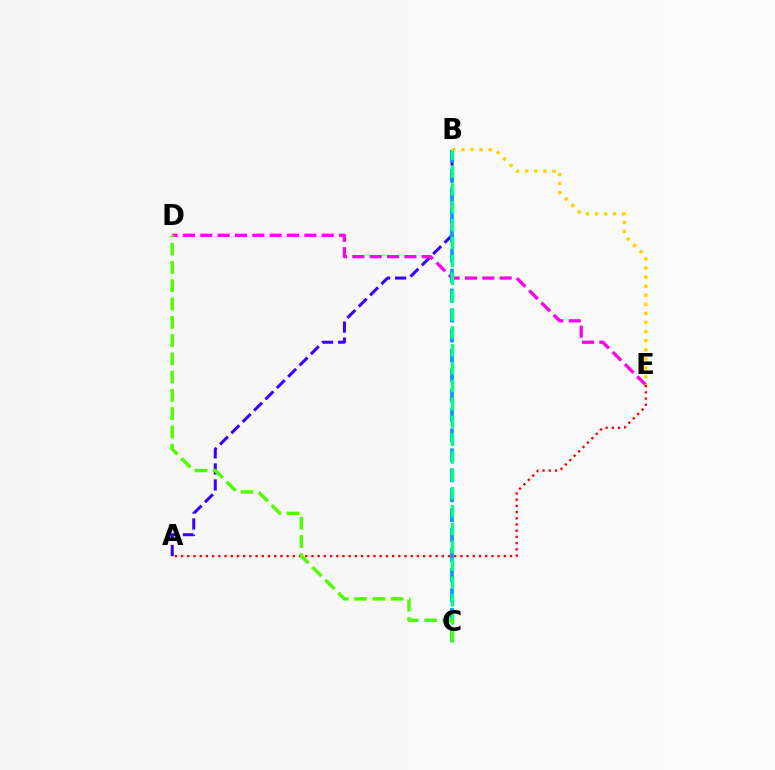{('A', 'B'): [{'color': '#3700ff', 'line_style': 'dashed', 'thickness': 2.18}], ('D', 'E'): [{'color': '#ff00ed', 'line_style': 'dashed', 'thickness': 2.36}], ('B', 'C'): [{'color': '#009eff', 'line_style': 'dashed', 'thickness': 2.71}, {'color': '#00ff86', 'line_style': 'dashed', 'thickness': 2.43}], ('B', 'E'): [{'color': '#ffd500', 'line_style': 'dotted', 'thickness': 2.47}], ('A', 'E'): [{'color': '#ff0000', 'line_style': 'dotted', 'thickness': 1.69}], ('C', 'D'): [{'color': '#4fff00', 'line_style': 'dashed', 'thickness': 2.48}]}